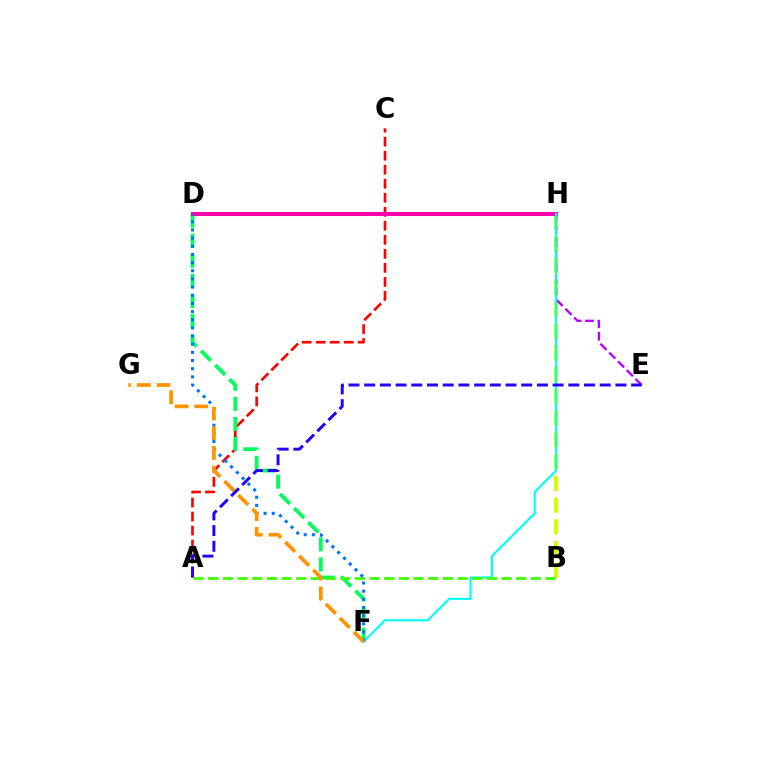{('A', 'C'): [{'color': '#ff0000', 'line_style': 'dashed', 'thickness': 1.9}], ('B', 'H'): [{'color': '#d1ff00', 'line_style': 'dashed', 'thickness': 2.96}], ('D', 'F'): [{'color': '#00ff5c', 'line_style': 'dashed', 'thickness': 2.73}, {'color': '#0074ff', 'line_style': 'dotted', 'thickness': 2.22}], ('E', 'H'): [{'color': '#b900ff', 'line_style': 'dashed', 'thickness': 1.69}], ('D', 'H'): [{'color': '#ff00ac', 'line_style': 'solid', 'thickness': 2.93}], ('F', 'H'): [{'color': '#00fff6', 'line_style': 'solid', 'thickness': 1.52}], ('A', 'B'): [{'color': '#3dff00', 'line_style': 'dashed', 'thickness': 1.99}], ('F', 'G'): [{'color': '#ff9400', 'line_style': 'dashed', 'thickness': 2.68}], ('A', 'E'): [{'color': '#2500ff', 'line_style': 'dashed', 'thickness': 2.13}]}